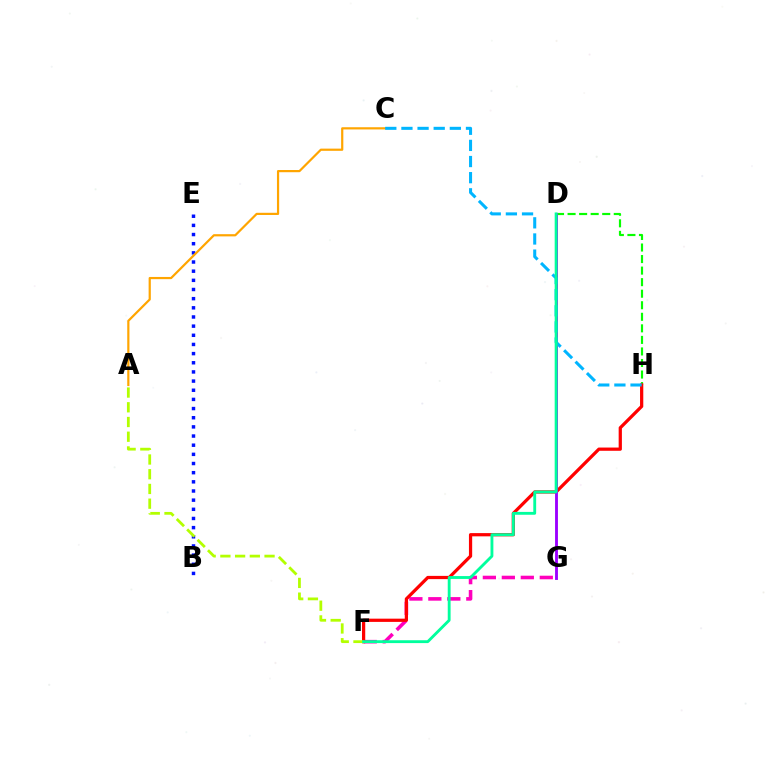{('F', 'G'): [{'color': '#ff00bd', 'line_style': 'dashed', 'thickness': 2.58}], ('D', 'H'): [{'color': '#08ff00', 'line_style': 'dashed', 'thickness': 1.57}], ('F', 'H'): [{'color': '#ff0000', 'line_style': 'solid', 'thickness': 2.33}], ('B', 'E'): [{'color': '#0010ff', 'line_style': 'dotted', 'thickness': 2.49}], ('D', 'G'): [{'color': '#9b00ff', 'line_style': 'solid', 'thickness': 2.06}], ('A', 'C'): [{'color': '#ffa500', 'line_style': 'solid', 'thickness': 1.58}], ('C', 'H'): [{'color': '#00b5ff', 'line_style': 'dashed', 'thickness': 2.19}], ('A', 'F'): [{'color': '#b3ff00', 'line_style': 'dashed', 'thickness': 2.0}], ('D', 'F'): [{'color': '#00ff9d', 'line_style': 'solid', 'thickness': 2.05}]}